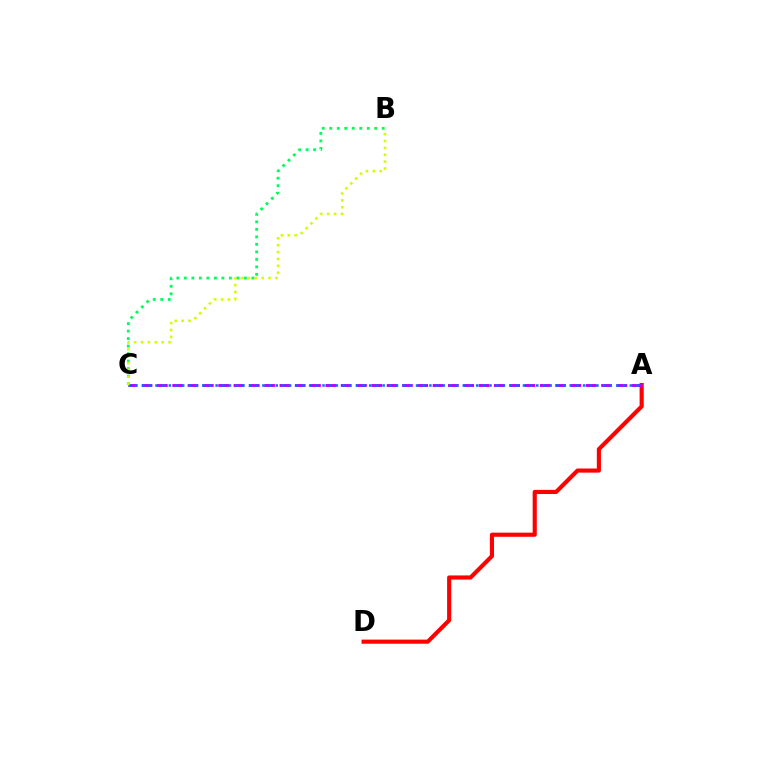{('A', 'D'): [{'color': '#ff0000', 'line_style': 'solid', 'thickness': 2.97}], ('A', 'C'): [{'color': '#b900ff', 'line_style': 'dashed', 'thickness': 2.08}, {'color': '#0074ff', 'line_style': 'dotted', 'thickness': 1.82}], ('B', 'C'): [{'color': '#00ff5c', 'line_style': 'dotted', 'thickness': 2.04}, {'color': '#d1ff00', 'line_style': 'dotted', 'thickness': 1.87}]}